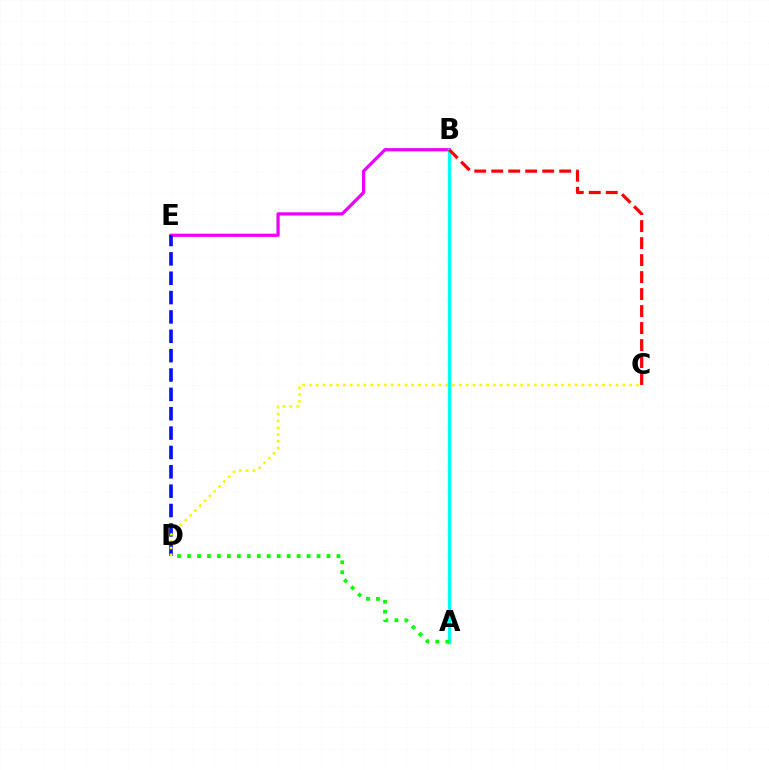{('B', 'E'): [{'color': '#ee00ff', 'line_style': 'solid', 'thickness': 2.33}], ('D', 'E'): [{'color': '#0010ff', 'line_style': 'dashed', 'thickness': 2.63}], ('A', 'B'): [{'color': '#00fff6', 'line_style': 'solid', 'thickness': 2.38}], ('B', 'C'): [{'color': '#ff0000', 'line_style': 'dashed', 'thickness': 2.31}], ('A', 'D'): [{'color': '#08ff00', 'line_style': 'dotted', 'thickness': 2.71}], ('C', 'D'): [{'color': '#fcf500', 'line_style': 'dotted', 'thickness': 1.85}]}